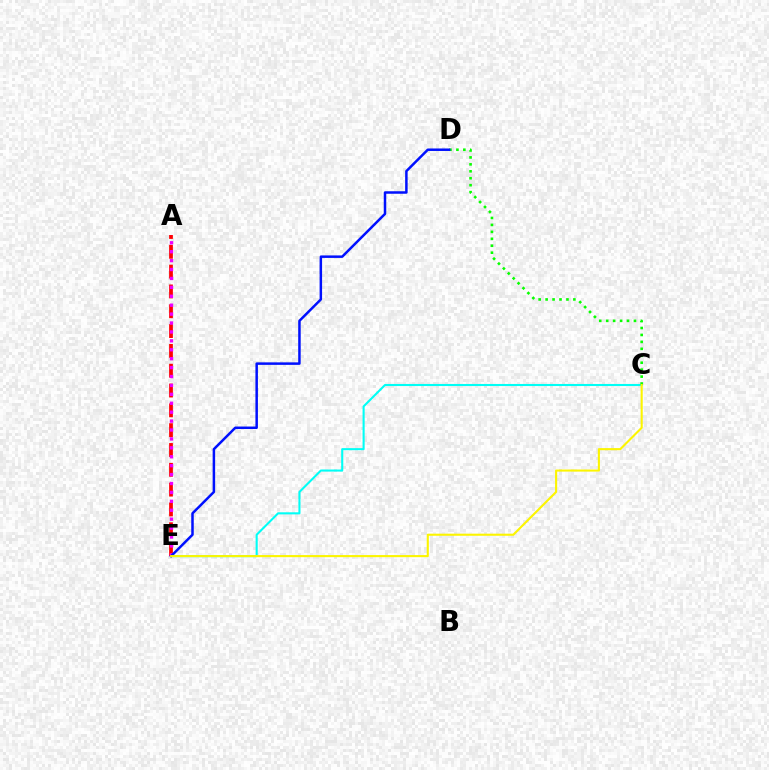{('C', 'E'): [{'color': '#00fff6', 'line_style': 'solid', 'thickness': 1.5}, {'color': '#fcf500', 'line_style': 'solid', 'thickness': 1.52}], ('A', 'E'): [{'color': '#ff0000', 'line_style': 'dashed', 'thickness': 2.69}, {'color': '#ee00ff', 'line_style': 'dotted', 'thickness': 2.42}], ('C', 'D'): [{'color': '#08ff00', 'line_style': 'dotted', 'thickness': 1.89}], ('D', 'E'): [{'color': '#0010ff', 'line_style': 'solid', 'thickness': 1.8}]}